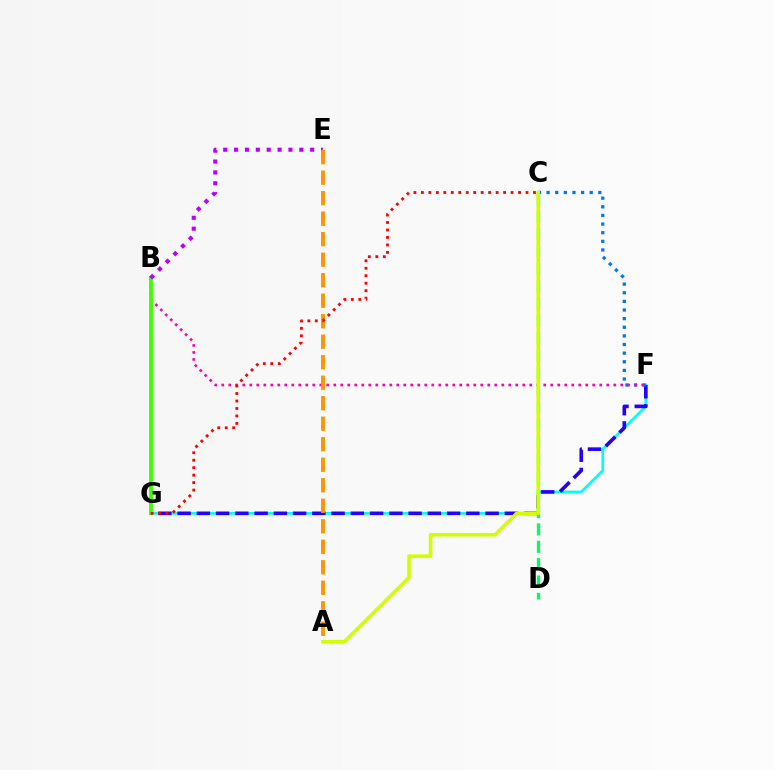{('F', 'G'): [{'color': '#00fff6', 'line_style': 'solid', 'thickness': 1.95}, {'color': '#2500ff', 'line_style': 'dashed', 'thickness': 2.61}], ('C', 'F'): [{'color': '#0074ff', 'line_style': 'dotted', 'thickness': 2.34}], ('B', 'F'): [{'color': '#ff00ac', 'line_style': 'dotted', 'thickness': 1.9}], ('C', 'D'): [{'color': '#00ff5c', 'line_style': 'dashed', 'thickness': 2.36}], ('B', 'G'): [{'color': '#3dff00', 'line_style': 'solid', 'thickness': 2.74}], ('A', 'C'): [{'color': '#d1ff00', 'line_style': 'solid', 'thickness': 2.58}], ('B', 'E'): [{'color': '#b900ff', 'line_style': 'dotted', 'thickness': 2.95}], ('A', 'E'): [{'color': '#ff9400', 'line_style': 'dashed', 'thickness': 2.79}], ('C', 'G'): [{'color': '#ff0000', 'line_style': 'dotted', 'thickness': 2.03}]}